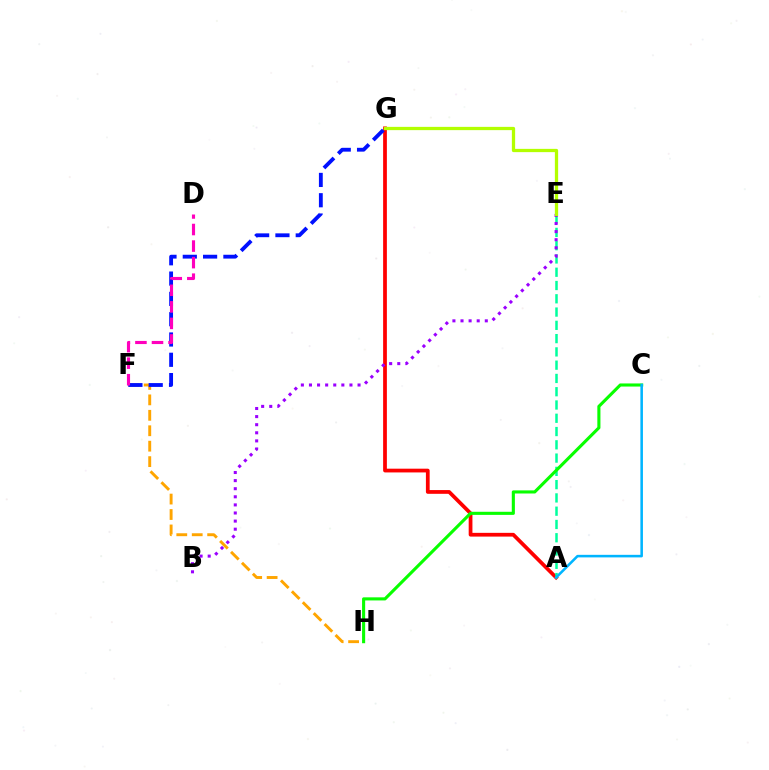{('F', 'H'): [{'color': '#ffa500', 'line_style': 'dashed', 'thickness': 2.1}], ('A', 'G'): [{'color': '#ff0000', 'line_style': 'solid', 'thickness': 2.7}], ('A', 'E'): [{'color': '#00ff9d', 'line_style': 'dashed', 'thickness': 1.8}], ('B', 'E'): [{'color': '#9b00ff', 'line_style': 'dotted', 'thickness': 2.2}], ('F', 'G'): [{'color': '#0010ff', 'line_style': 'dashed', 'thickness': 2.76}], ('C', 'H'): [{'color': '#08ff00', 'line_style': 'solid', 'thickness': 2.23}], ('A', 'C'): [{'color': '#00b5ff', 'line_style': 'solid', 'thickness': 1.84}], ('D', 'F'): [{'color': '#ff00bd', 'line_style': 'dashed', 'thickness': 2.25}], ('E', 'G'): [{'color': '#b3ff00', 'line_style': 'solid', 'thickness': 2.35}]}